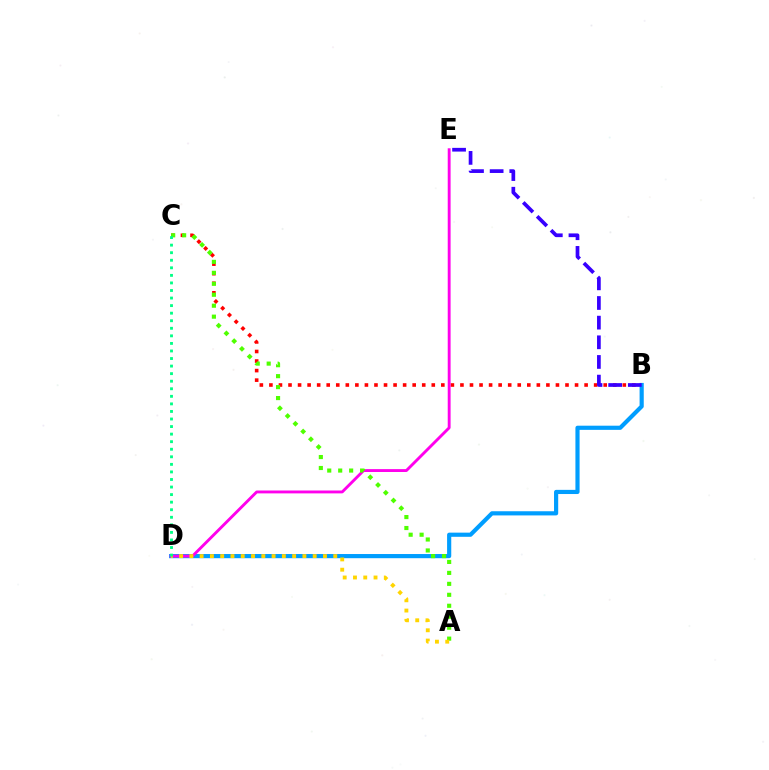{('B', 'C'): [{'color': '#ff0000', 'line_style': 'dotted', 'thickness': 2.6}], ('B', 'D'): [{'color': '#009eff', 'line_style': 'solid', 'thickness': 3.0}], ('D', 'E'): [{'color': '#ff00ed', 'line_style': 'solid', 'thickness': 2.07}], ('A', 'C'): [{'color': '#4fff00', 'line_style': 'dotted', 'thickness': 2.98}], ('A', 'D'): [{'color': '#ffd500', 'line_style': 'dotted', 'thickness': 2.79}], ('B', 'E'): [{'color': '#3700ff', 'line_style': 'dashed', 'thickness': 2.67}], ('C', 'D'): [{'color': '#00ff86', 'line_style': 'dotted', 'thickness': 2.05}]}